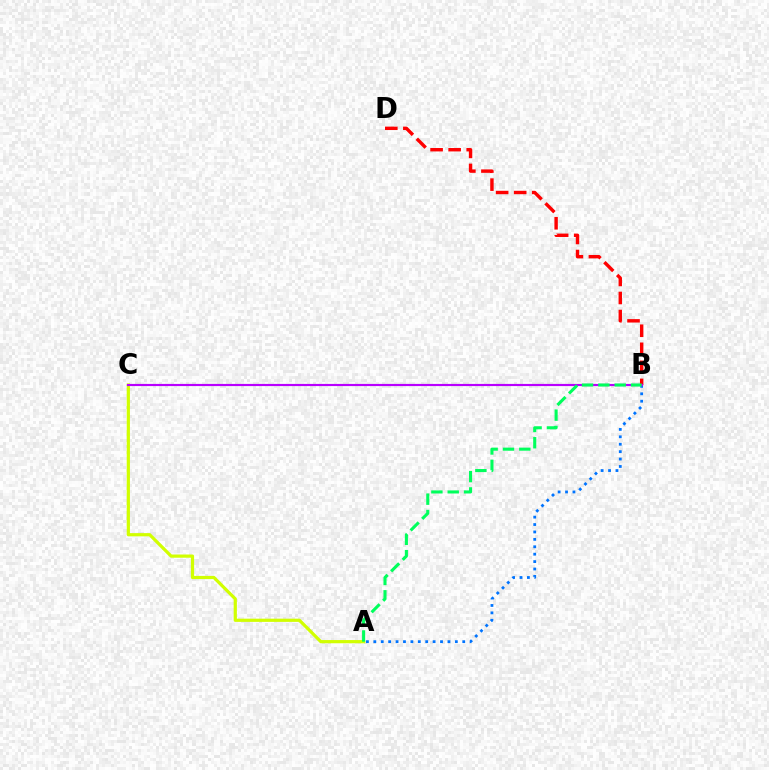{('A', 'B'): [{'color': '#0074ff', 'line_style': 'dotted', 'thickness': 2.01}, {'color': '#00ff5c', 'line_style': 'dashed', 'thickness': 2.22}], ('B', 'D'): [{'color': '#ff0000', 'line_style': 'dashed', 'thickness': 2.45}], ('A', 'C'): [{'color': '#d1ff00', 'line_style': 'solid', 'thickness': 2.31}], ('B', 'C'): [{'color': '#b900ff', 'line_style': 'solid', 'thickness': 1.56}]}